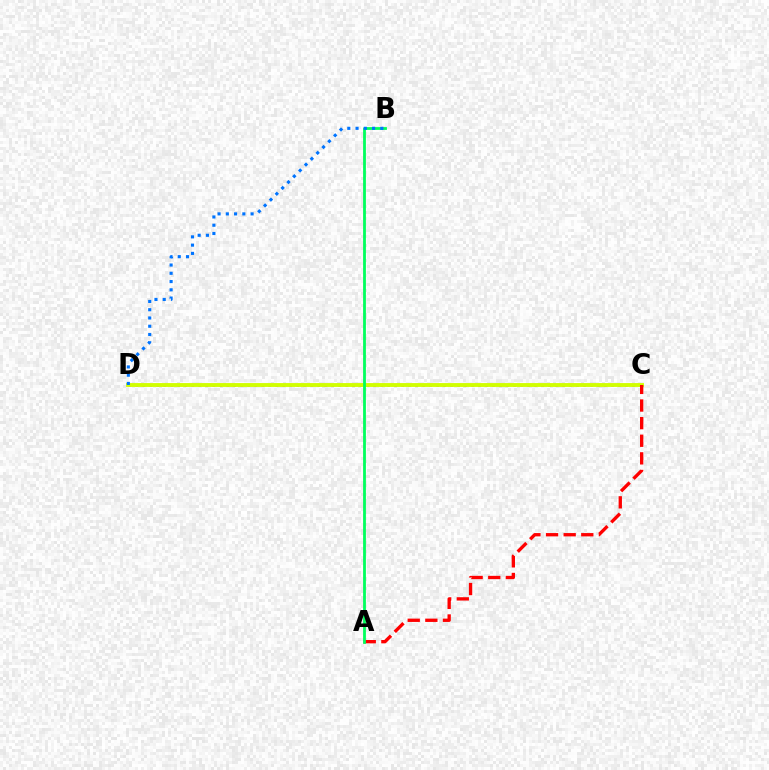{('C', 'D'): [{'color': '#b900ff', 'line_style': 'dotted', 'thickness': 1.9}, {'color': '#d1ff00', 'line_style': 'solid', 'thickness': 2.78}], ('A', 'C'): [{'color': '#ff0000', 'line_style': 'dashed', 'thickness': 2.39}], ('A', 'B'): [{'color': '#00ff5c', 'line_style': 'solid', 'thickness': 2.01}], ('B', 'D'): [{'color': '#0074ff', 'line_style': 'dotted', 'thickness': 2.24}]}